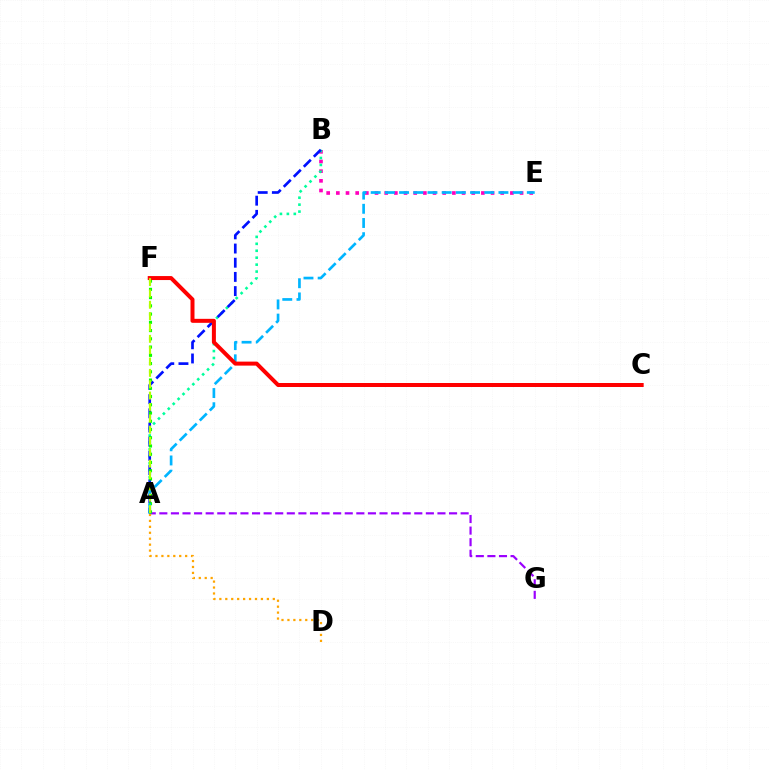{('A', 'G'): [{'color': '#9b00ff', 'line_style': 'dashed', 'thickness': 1.57}], ('B', 'E'): [{'color': '#ff00bd', 'line_style': 'dotted', 'thickness': 2.63}], ('A', 'B'): [{'color': '#00ff9d', 'line_style': 'dotted', 'thickness': 1.89}, {'color': '#0010ff', 'line_style': 'dashed', 'thickness': 1.93}], ('A', 'D'): [{'color': '#ffa500', 'line_style': 'dotted', 'thickness': 1.61}], ('A', 'F'): [{'color': '#08ff00', 'line_style': 'dotted', 'thickness': 2.24}, {'color': '#b3ff00', 'line_style': 'dashed', 'thickness': 1.54}], ('A', 'E'): [{'color': '#00b5ff', 'line_style': 'dashed', 'thickness': 1.93}], ('C', 'F'): [{'color': '#ff0000', 'line_style': 'solid', 'thickness': 2.88}]}